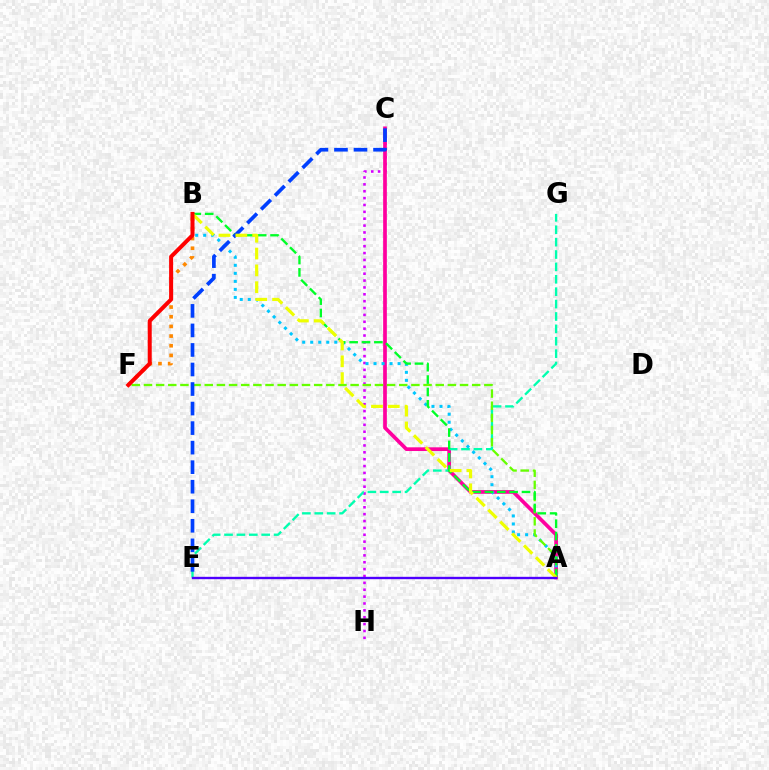{('C', 'H'): [{'color': '#d600ff', 'line_style': 'dotted', 'thickness': 1.87}], ('A', 'C'): [{'color': '#ff00a0', 'line_style': 'solid', 'thickness': 2.66}], ('E', 'G'): [{'color': '#00ffaf', 'line_style': 'dashed', 'thickness': 1.68}], ('A', 'B'): [{'color': '#00c7ff', 'line_style': 'dotted', 'thickness': 2.18}, {'color': '#00ff27', 'line_style': 'dashed', 'thickness': 1.68}, {'color': '#eeff00', 'line_style': 'dashed', 'thickness': 2.29}], ('A', 'F'): [{'color': '#66ff00', 'line_style': 'dashed', 'thickness': 1.65}], ('B', 'F'): [{'color': '#ff8800', 'line_style': 'dotted', 'thickness': 2.63}, {'color': '#ff0000', 'line_style': 'solid', 'thickness': 2.88}], ('C', 'E'): [{'color': '#003fff', 'line_style': 'dashed', 'thickness': 2.65}], ('A', 'E'): [{'color': '#4f00ff', 'line_style': 'solid', 'thickness': 1.7}]}